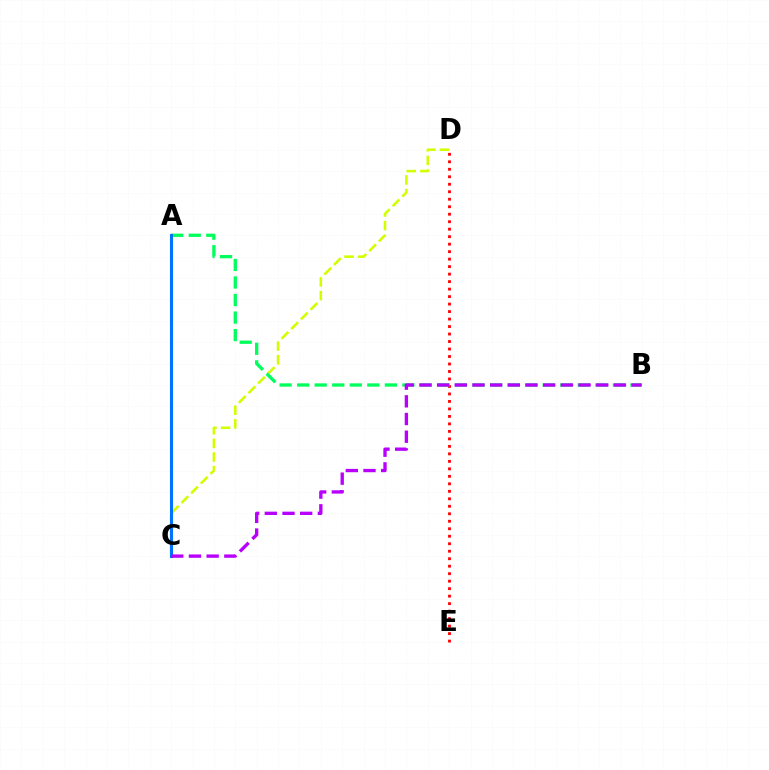{('D', 'E'): [{'color': '#ff0000', 'line_style': 'dotted', 'thickness': 2.03}], ('C', 'D'): [{'color': '#d1ff00', 'line_style': 'dashed', 'thickness': 1.85}], ('A', 'B'): [{'color': '#00ff5c', 'line_style': 'dashed', 'thickness': 2.38}], ('A', 'C'): [{'color': '#0074ff', 'line_style': 'solid', 'thickness': 2.21}], ('B', 'C'): [{'color': '#b900ff', 'line_style': 'dashed', 'thickness': 2.4}]}